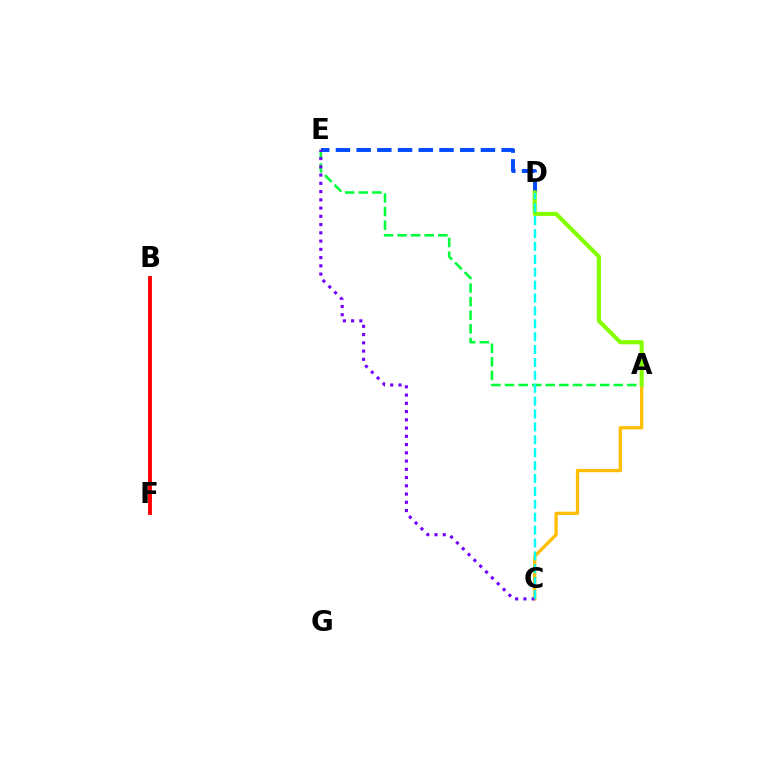{('B', 'F'): [{'color': '#ff00cf', 'line_style': 'dashed', 'thickness': 1.51}, {'color': '#ff0000', 'line_style': 'solid', 'thickness': 2.77}], ('A', 'E'): [{'color': '#00ff39', 'line_style': 'dashed', 'thickness': 1.85}], ('D', 'E'): [{'color': '#004bff', 'line_style': 'dashed', 'thickness': 2.81}], ('A', 'C'): [{'color': '#ffbd00', 'line_style': 'solid', 'thickness': 2.36}], ('C', 'E'): [{'color': '#7200ff', 'line_style': 'dotted', 'thickness': 2.24}], ('A', 'D'): [{'color': '#84ff00', 'line_style': 'solid', 'thickness': 2.96}], ('C', 'D'): [{'color': '#00fff6', 'line_style': 'dashed', 'thickness': 1.75}]}